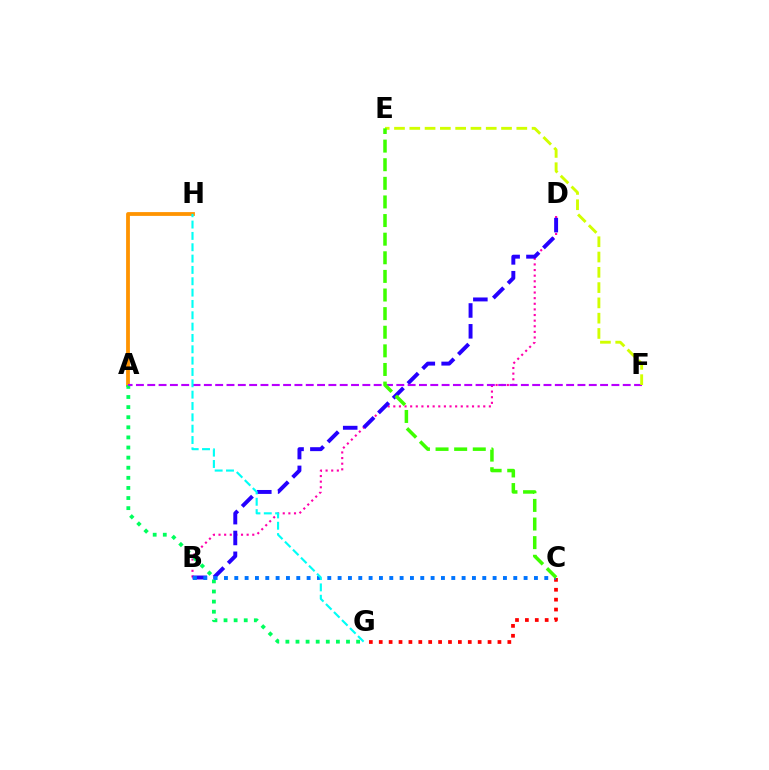{('B', 'D'): [{'color': '#ff00ac', 'line_style': 'dotted', 'thickness': 1.53}, {'color': '#2500ff', 'line_style': 'dashed', 'thickness': 2.83}], ('A', 'H'): [{'color': '#ff9400', 'line_style': 'solid', 'thickness': 2.73}], ('A', 'G'): [{'color': '#00ff5c', 'line_style': 'dotted', 'thickness': 2.74}], ('A', 'F'): [{'color': '#b900ff', 'line_style': 'dashed', 'thickness': 1.54}], ('C', 'G'): [{'color': '#ff0000', 'line_style': 'dotted', 'thickness': 2.69}], ('E', 'F'): [{'color': '#d1ff00', 'line_style': 'dashed', 'thickness': 2.08}], ('B', 'C'): [{'color': '#0074ff', 'line_style': 'dotted', 'thickness': 2.81}], ('G', 'H'): [{'color': '#00fff6', 'line_style': 'dashed', 'thickness': 1.54}], ('C', 'E'): [{'color': '#3dff00', 'line_style': 'dashed', 'thickness': 2.53}]}